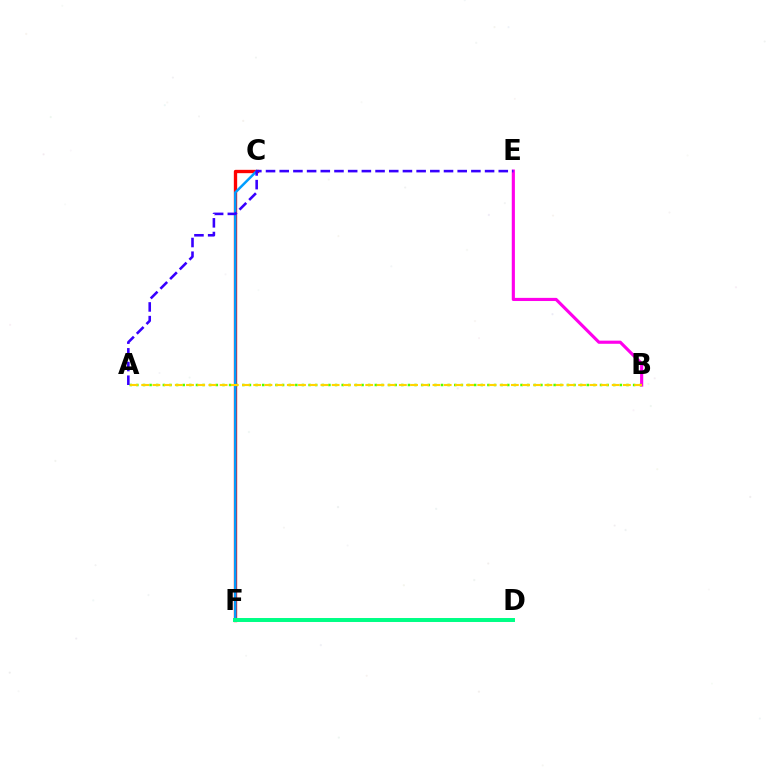{('B', 'E'): [{'color': '#ff00ed', 'line_style': 'solid', 'thickness': 2.26}], ('C', 'F'): [{'color': '#ff0000', 'line_style': 'solid', 'thickness': 2.4}, {'color': '#009eff', 'line_style': 'solid', 'thickness': 1.79}], ('A', 'B'): [{'color': '#4fff00', 'line_style': 'dotted', 'thickness': 1.8}, {'color': '#ffd500', 'line_style': 'dashed', 'thickness': 1.52}], ('D', 'F'): [{'color': '#00ff86', 'line_style': 'solid', 'thickness': 2.86}], ('A', 'E'): [{'color': '#3700ff', 'line_style': 'dashed', 'thickness': 1.86}]}